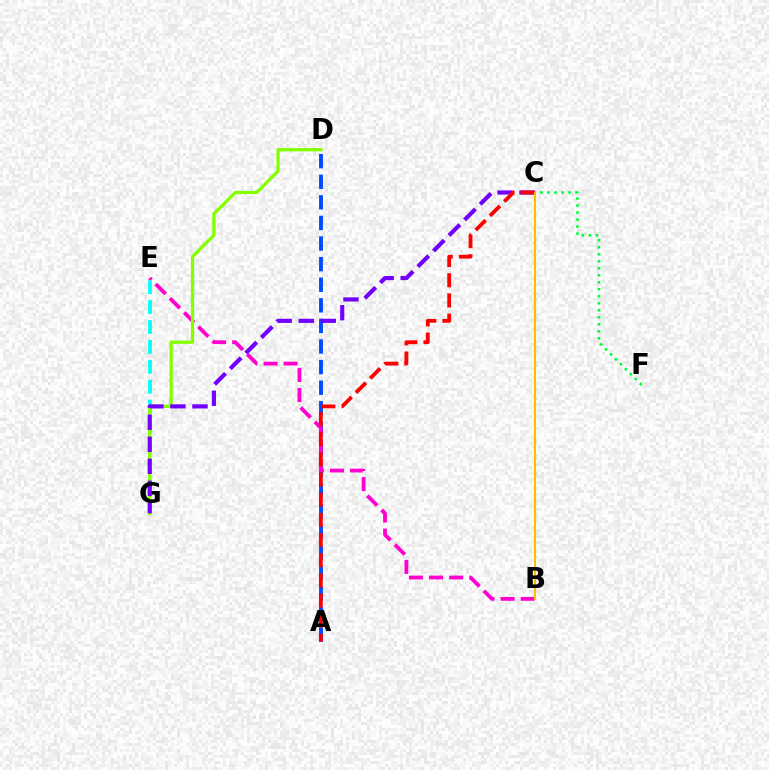{('C', 'F'): [{'color': '#00ff39', 'line_style': 'dotted', 'thickness': 1.9}], ('A', 'D'): [{'color': '#004bff', 'line_style': 'dashed', 'thickness': 2.8}], ('B', 'E'): [{'color': '#ff00cf', 'line_style': 'dashed', 'thickness': 2.73}], ('E', 'G'): [{'color': '#00fff6', 'line_style': 'dashed', 'thickness': 2.7}], ('D', 'G'): [{'color': '#84ff00', 'line_style': 'solid', 'thickness': 2.36}], ('C', 'G'): [{'color': '#7200ff', 'line_style': 'dashed', 'thickness': 2.99}], ('A', 'C'): [{'color': '#ff0000', 'line_style': 'dashed', 'thickness': 2.74}], ('B', 'C'): [{'color': '#ffbd00', 'line_style': 'solid', 'thickness': 1.54}]}